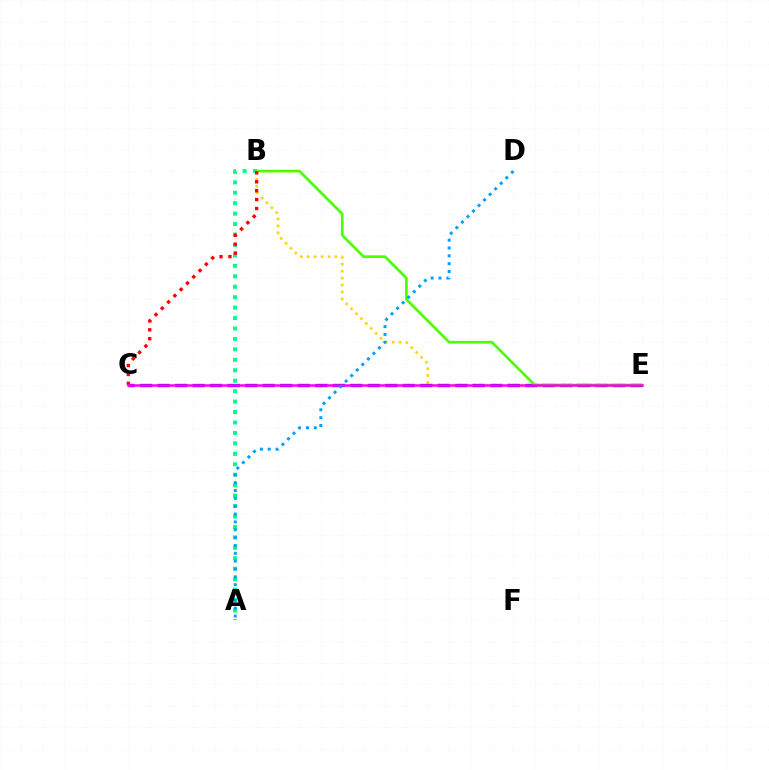{('B', 'E'): [{'color': '#ffd500', 'line_style': 'dotted', 'thickness': 1.88}, {'color': '#4fff00', 'line_style': 'solid', 'thickness': 1.96}], ('C', 'E'): [{'color': '#3700ff', 'line_style': 'dashed', 'thickness': 2.38}, {'color': '#ff00ed', 'line_style': 'solid', 'thickness': 1.81}], ('A', 'B'): [{'color': '#00ff86', 'line_style': 'dotted', 'thickness': 2.84}], ('B', 'C'): [{'color': '#ff0000', 'line_style': 'dotted', 'thickness': 2.42}], ('A', 'D'): [{'color': '#009eff', 'line_style': 'dotted', 'thickness': 2.13}]}